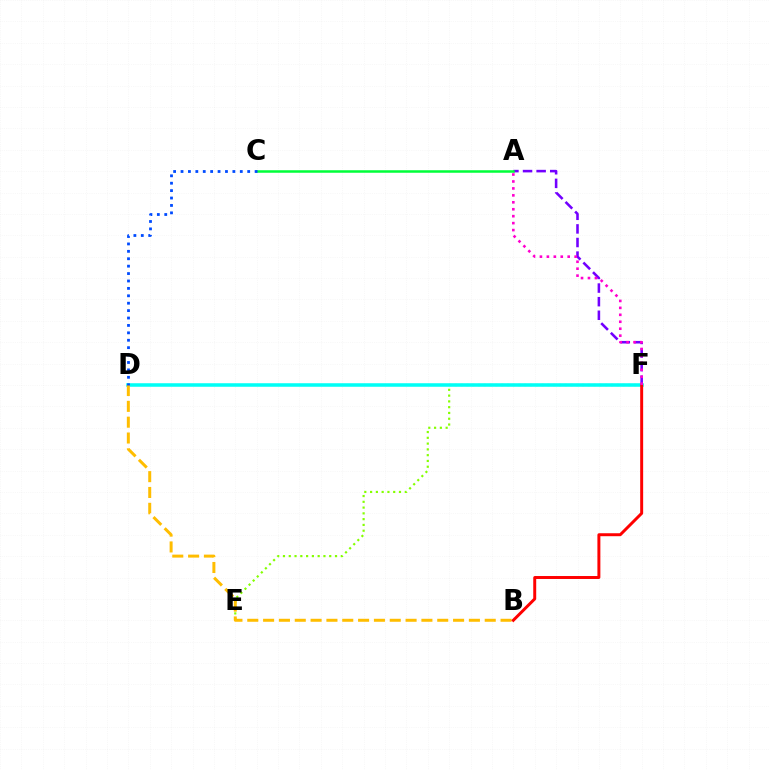{('A', 'F'): [{'color': '#7200ff', 'line_style': 'dashed', 'thickness': 1.85}, {'color': '#ff00cf', 'line_style': 'dotted', 'thickness': 1.89}], ('A', 'C'): [{'color': '#00ff39', 'line_style': 'solid', 'thickness': 1.81}], ('E', 'F'): [{'color': '#84ff00', 'line_style': 'dotted', 'thickness': 1.57}], ('D', 'F'): [{'color': '#00fff6', 'line_style': 'solid', 'thickness': 2.54}], ('B', 'D'): [{'color': '#ffbd00', 'line_style': 'dashed', 'thickness': 2.15}], ('B', 'F'): [{'color': '#ff0000', 'line_style': 'solid', 'thickness': 2.13}], ('C', 'D'): [{'color': '#004bff', 'line_style': 'dotted', 'thickness': 2.01}]}